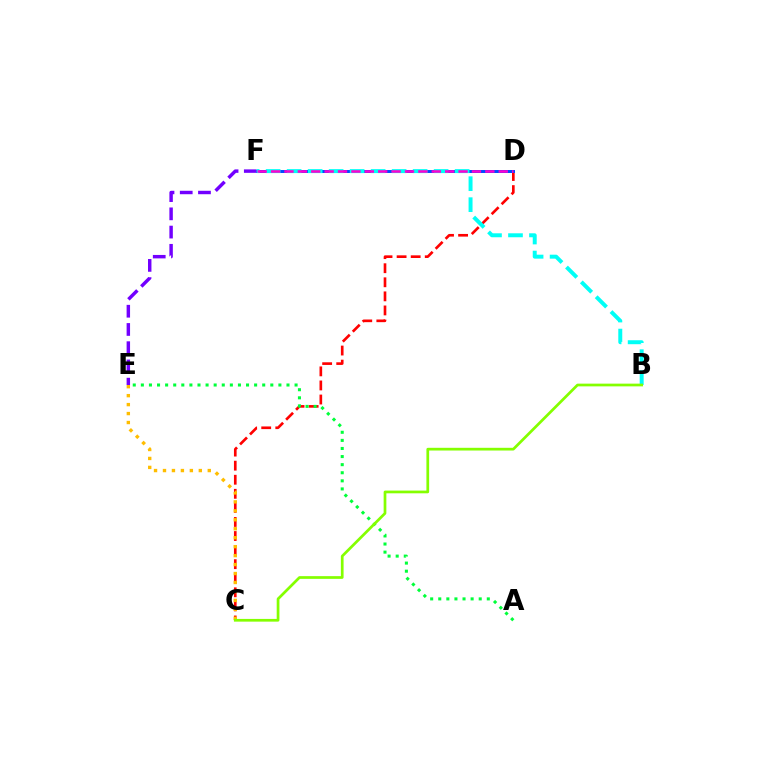{('C', 'D'): [{'color': '#ff0000', 'line_style': 'dashed', 'thickness': 1.91}], ('D', 'F'): [{'color': '#004bff', 'line_style': 'solid', 'thickness': 2.13}, {'color': '#ff00cf', 'line_style': 'dashed', 'thickness': 1.82}], ('A', 'E'): [{'color': '#00ff39', 'line_style': 'dotted', 'thickness': 2.2}], ('E', 'F'): [{'color': '#7200ff', 'line_style': 'dashed', 'thickness': 2.48}], ('B', 'F'): [{'color': '#00fff6', 'line_style': 'dashed', 'thickness': 2.85}], ('C', 'E'): [{'color': '#ffbd00', 'line_style': 'dotted', 'thickness': 2.43}], ('B', 'C'): [{'color': '#84ff00', 'line_style': 'solid', 'thickness': 1.96}]}